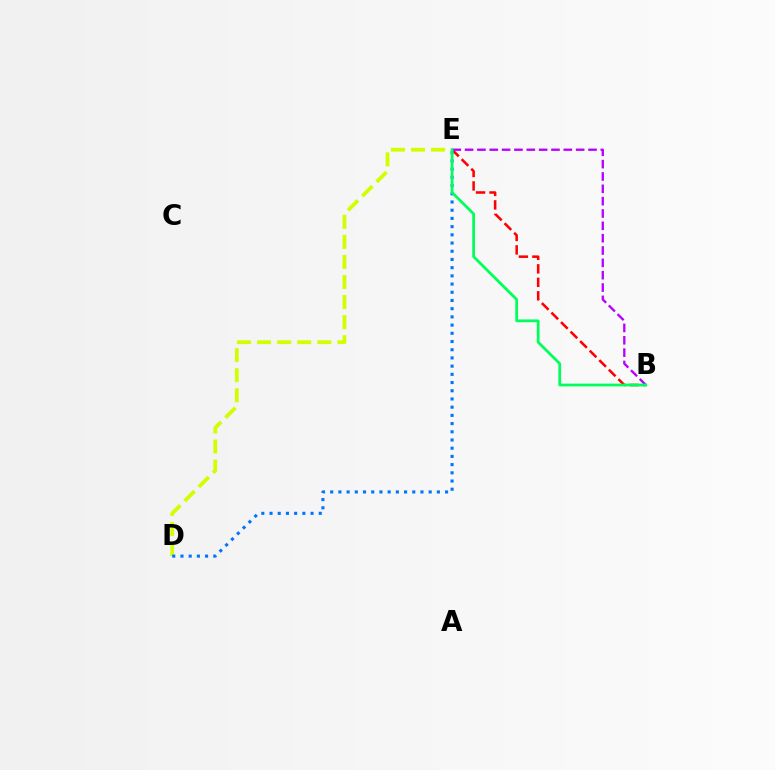{('D', 'E'): [{'color': '#d1ff00', 'line_style': 'dashed', 'thickness': 2.73}, {'color': '#0074ff', 'line_style': 'dotted', 'thickness': 2.23}], ('B', 'E'): [{'color': '#ff0000', 'line_style': 'dashed', 'thickness': 1.83}, {'color': '#b900ff', 'line_style': 'dashed', 'thickness': 1.68}, {'color': '#00ff5c', 'line_style': 'solid', 'thickness': 1.99}]}